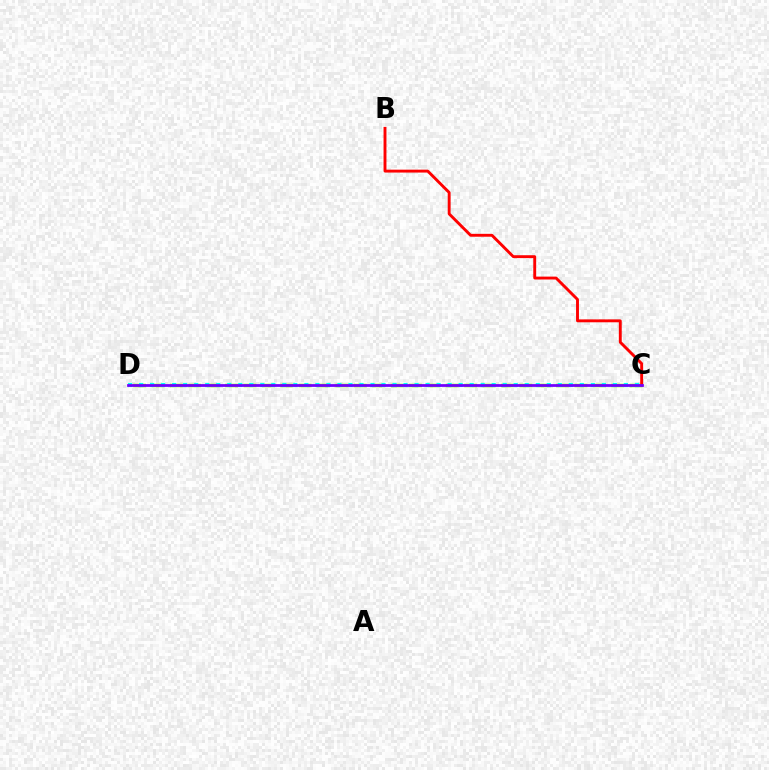{('C', 'D'): [{'color': '#84ff00', 'line_style': 'dashed', 'thickness': 2.5}, {'color': '#00fff6', 'line_style': 'dotted', 'thickness': 2.99}, {'color': '#7200ff', 'line_style': 'solid', 'thickness': 1.99}], ('B', 'C'): [{'color': '#ff0000', 'line_style': 'solid', 'thickness': 2.08}]}